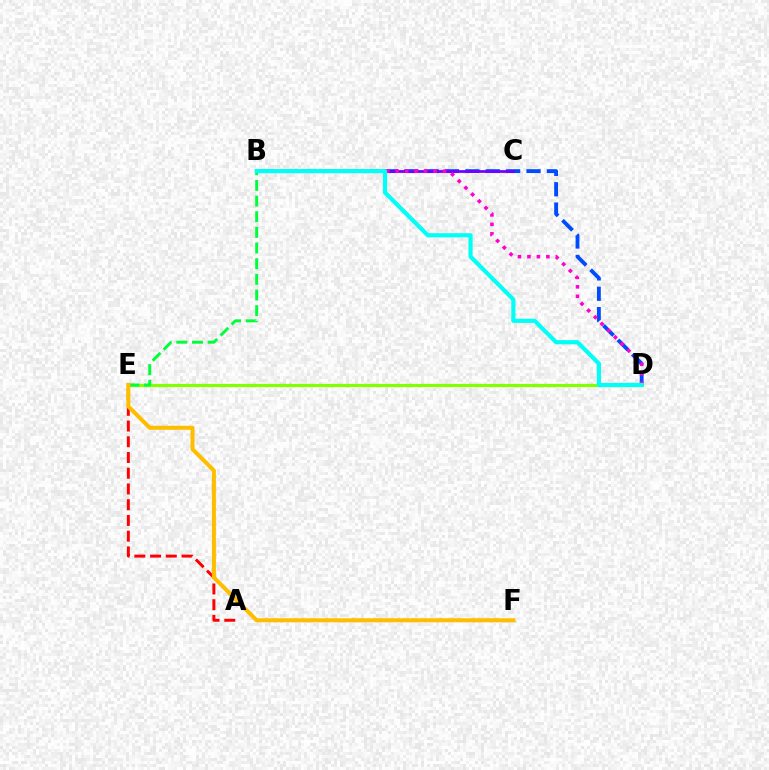{('B', 'D'): [{'color': '#004bff', 'line_style': 'dashed', 'thickness': 2.77}, {'color': '#ff00cf', 'line_style': 'dotted', 'thickness': 2.57}, {'color': '#00fff6', 'line_style': 'solid', 'thickness': 3.0}], ('A', 'E'): [{'color': '#ff0000', 'line_style': 'dashed', 'thickness': 2.14}], ('D', 'E'): [{'color': '#84ff00', 'line_style': 'solid', 'thickness': 2.28}], ('B', 'C'): [{'color': '#7200ff', 'line_style': 'solid', 'thickness': 1.97}], ('B', 'E'): [{'color': '#00ff39', 'line_style': 'dashed', 'thickness': 2.13}], ('E', 'F'): [{'color': '#ffbd00', 'line_style': 'solid', 'thickness': 2.9}]}